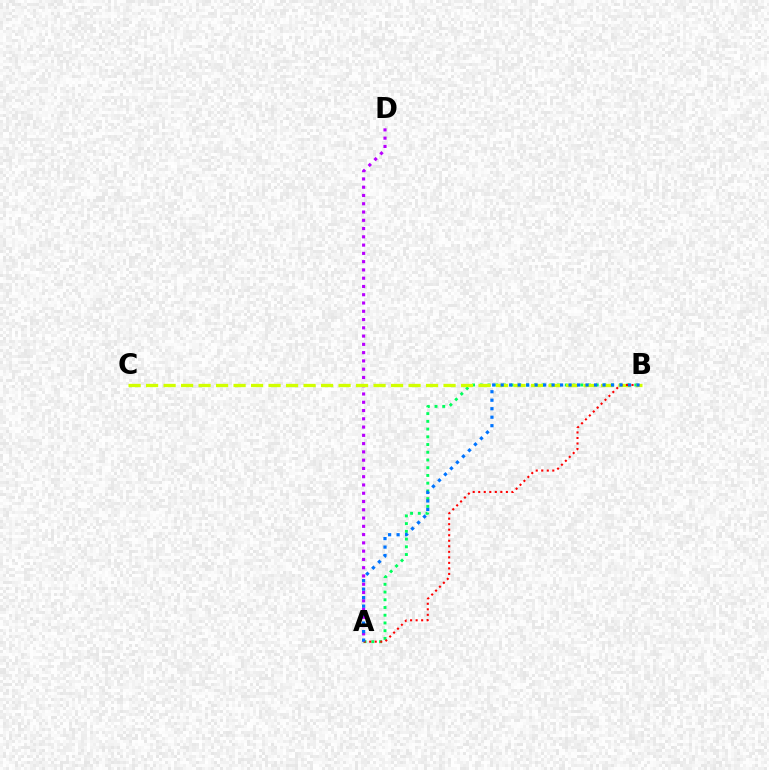{('A', 'D'): [{'color': '#b900ff', 'line_style': 'dotted', 'thickness': 2.25}], ('A', 'B'): [{'color': '#00ff5c', 'line_style': 'dotted', 'thickness': 2.1}, {'color': '#ff0000', 'line_style': 'dotted', 'thickness': 1.5}, {'color': '#0074ff', 'line_style': 'dotted', 'thickness': 2.31}], ('B', 'C'): [{'color': '#d1ff00', 'line_style': 'dashed', 'thickness': 2.38}]}